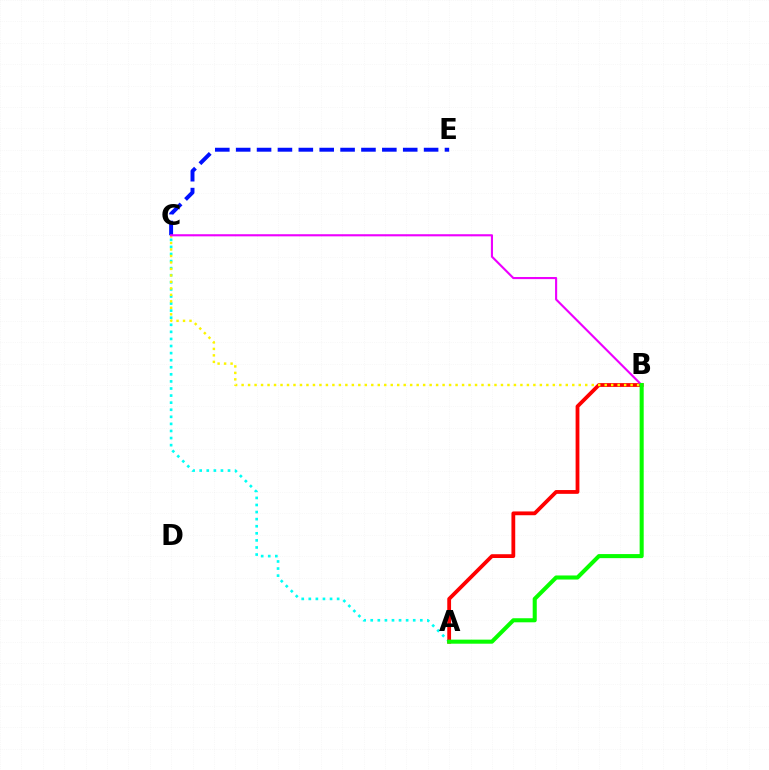{('A', 'C'): [{'color': '#00fff6', 'line_style': 'dotted', 'thickness': 1.92}], ('A', 'B'): [{'color': '#ff0000', 'line_style': 'solid', 'thickness': 2.73}, {'color': '#08ff00', 'line_style': 'solid', 'thickness': 2.93}], ('C', 'E'): [{'color': '#0010ff', 'line_style': 'dashed', 'thickness': 2.84}], ('B', 'C'): [{'color': '#fcf500', 'line_style': 'dotted', 'thickness': 1.76}, {'color': '#ee00ff', 'line_style': 'solid', 'thickness': 1.53}]}